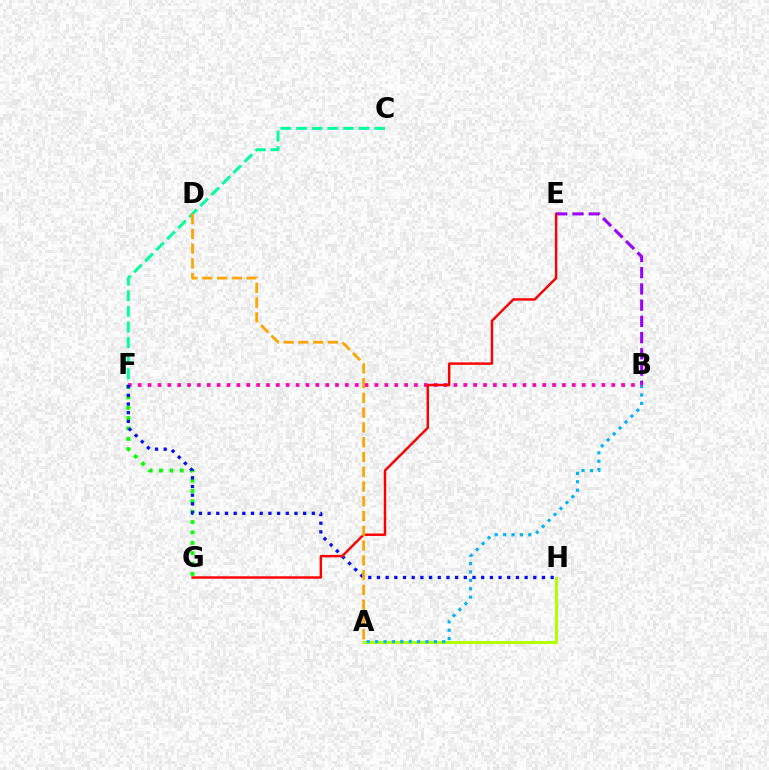{('C', 'F'): [{'color': '#00ff9d', 'line_style': 'dashed', 'thickness': 2.12}], ('A', 'H'): [{'color': '#b3ff00', 'line_style': 'solid', 'thickness': 2.21}], ('B', 'E'): [{'color': '#9b00ff', 'line_style': 'dashed', 'thickness': 2.21}], ('F', 'G'): [{'color': '#08ff00', 'line_style': 'dotted', 'thickness': 2.82}], ('A', 'B'): [{'color': '#00b5ff', 'line_style': 'dotted', 'thickness': 2.28}], ('B', 'F'): [{'color': '#ff00bd', 'line_style': 'dotted', 'thickness': 2.68}], ('F', 'H'): [{'color': '#0010ff', 'line_style': 'dotted', 'thickness': 2.36}], ('E', 'G'): [{'color': '#ff0000', 'line_style': 'solid', 'thickness': 1.75}], ('A', 'D'): [{'color': '#ffa500', 'line_style': 'dashed', 'thickness': 2.01}]}